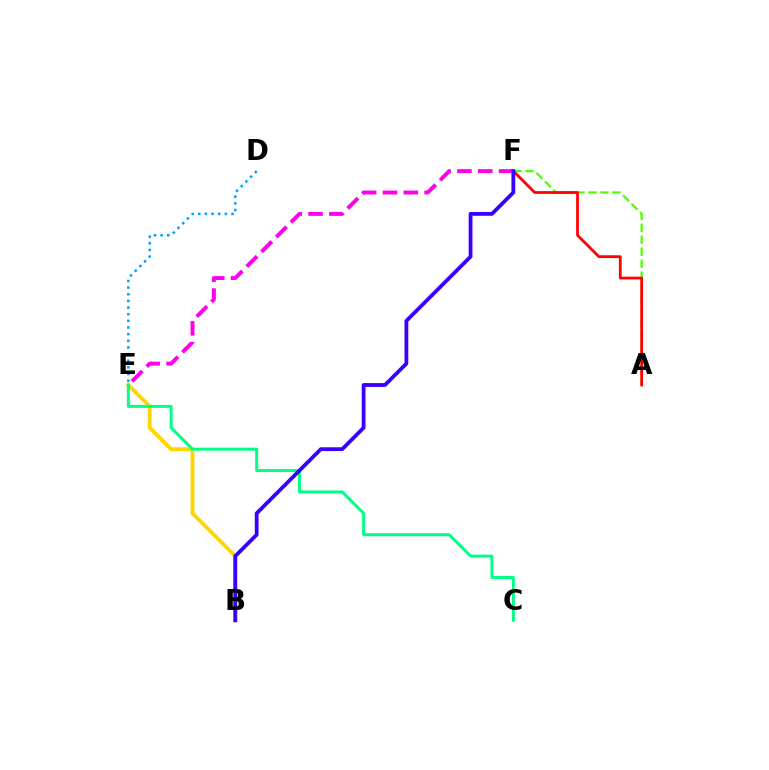{('A', 'F'): [{'color': '#4fff00', 'line_style': 'dashed', 'thickness': 1.63}, {'color': '#ff0000', 'line_style': 'solid', 'thickness': 1.99}], ('D', 'E'): [{'color': '#009eff', 'line_style': 'dotted', 'thickness': 1.81}], ('B', 'E'): [{'color': '#ffd500', 'line_style': 'solid', 'thickness': 2.78}], ('C', 'E'): [{'color': '#00ff86', 'line_style': 'solid', 'thickness': 2.15}], ('E', 'F'): [{'color': '#ff00ed', 'line_style': 'dashed', 'thickness': 2.83}], ('B', 'F'): [{'color': '#3700ff', 'line_style': 'solid', 'thickness': 2.73}]}